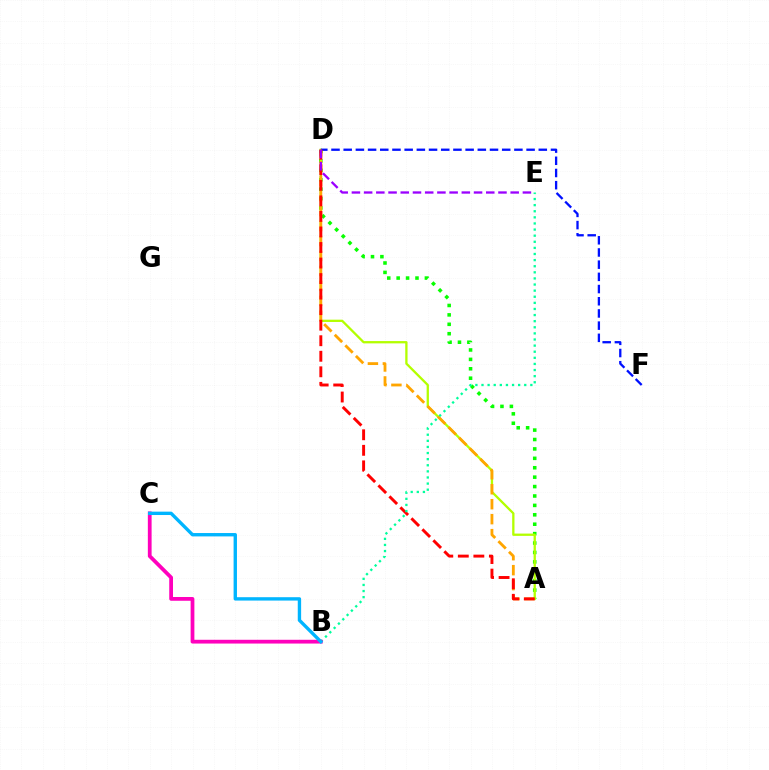{('A', 'D'): [{'color': '#08ff00', 'line_style': 'dotted', 'thickness': 2.56}, {'color': '#b3ff00', 'line_style': 'solid', 'thickness': 1.65}, {'color': '#ffa500', 'line_style': 'dashed', 'thickness': 2.03}, {'color': '#ff0000', 'line_style': 'dashed', 'thickness': 2.11}], ('D', 'F'): [{'color': '#0010ff', 'line_style': 'dashed', 'thickness': 1.66}], ('B', 'E'): [{'color': '#00ff9d', 'line_style': 'dotted', 'thickness': 1.66}], ('B', 'C'): [{'color': '#ff00bd', 'line_style': 'solid', 'thickness': 2.71}, {'color': '#00b5ff', 'line_style': 'solid', 'thickness': 2.43}], ('D', 'E'): [{'color': '#9b00ff', 'line_style': 'dashed', 'thickness': 1.66}]}